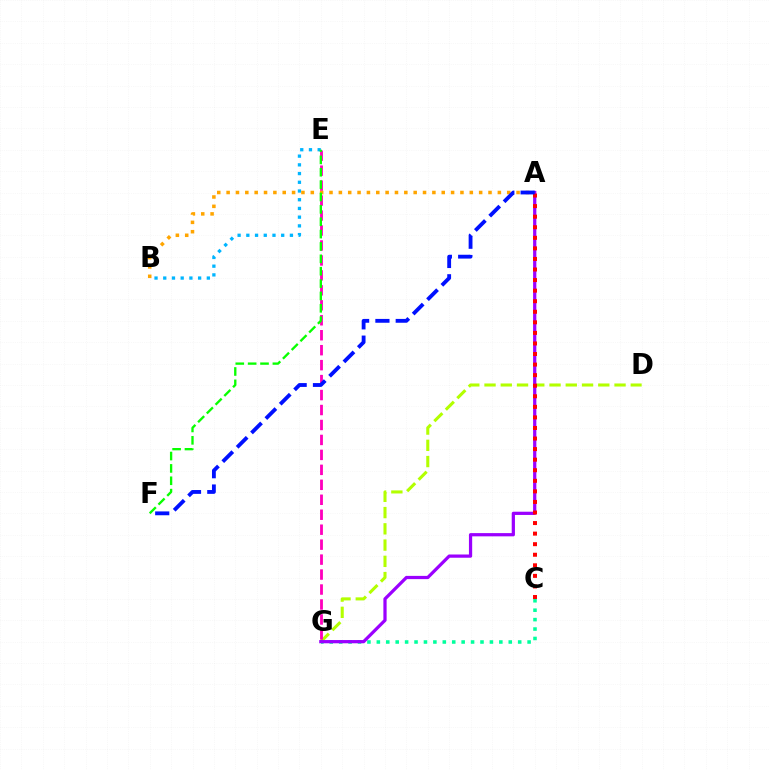{('B', 'E'): [{'color': '#00b5ff', 'line_style': 'dotted', 'thickness': 2.37}], ('D', 'G'): [{'color': '#b3ff00', 'line_style': 'dashed', 'thickness': 2.21}], ('C', 'G'): [{'color': '#00ff9d', 'line_style': 'dotted', 'thickness': 2.56}], ('E', 'G'): [{'color': '#ff00bd', 'line_style': 'dashed', 'thickness': 2.03}], ('A', 'G'): [{'color': '#9b00ff', 'line_style': 'solid', 'thickness': 2.33}], ('A', 'B'): [{'color': '#ffa500', 'line_style': 'dotted', 'thickness': 2.54}], ('A', 'C'): [{'color': '#ff0000', 'line_style': 'dotted', 'thickness': 2.87}], ('E', 'F'): [{'color': '#08ff00', 'line_style': 'dashed', 'thickness': 1.68}], ('A', 'F'): [{'color': '#0010ff', 'line_style': 'dashed', 'thickness': 2.76}]}